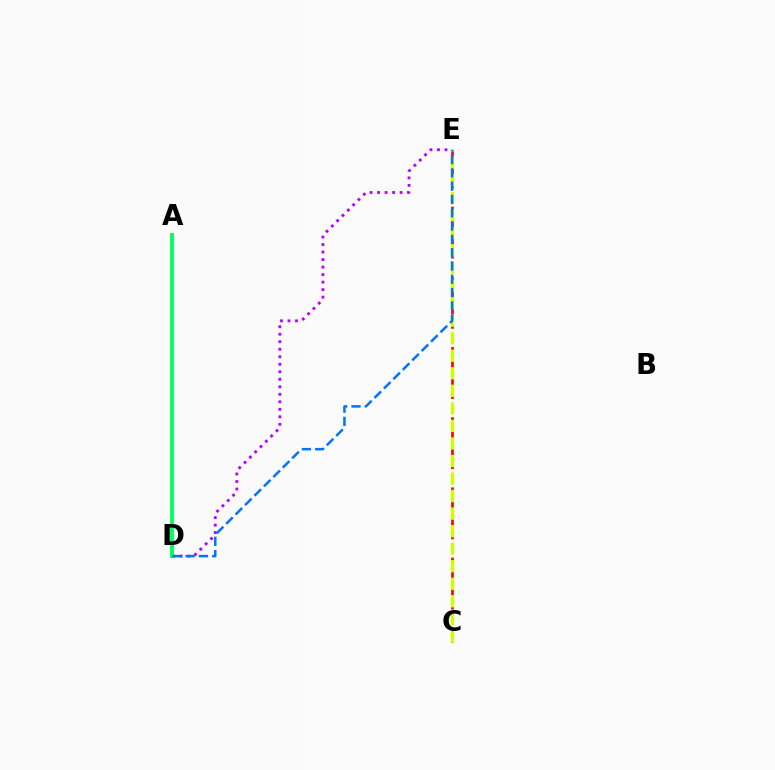{('C', 'E'): [{'color': '#ff0000', 'line_style': 'dashed', 'thickness': 1.91}, {'color': '#d1ff00', 'line_style': 'dashed', 'thickness': 2.38}], ('D', 'E'): [{'color': '#b900ff', 'line_style': 'dotted', 'thickness': 2.04}, {'color': '#0074ff', 'line_style': 'dashed', 'thickness': 1.81}], ('A', 'D'): [{'color': '#00ff5c', 'line_style': 'solid', 'thickness': 2.79}]}